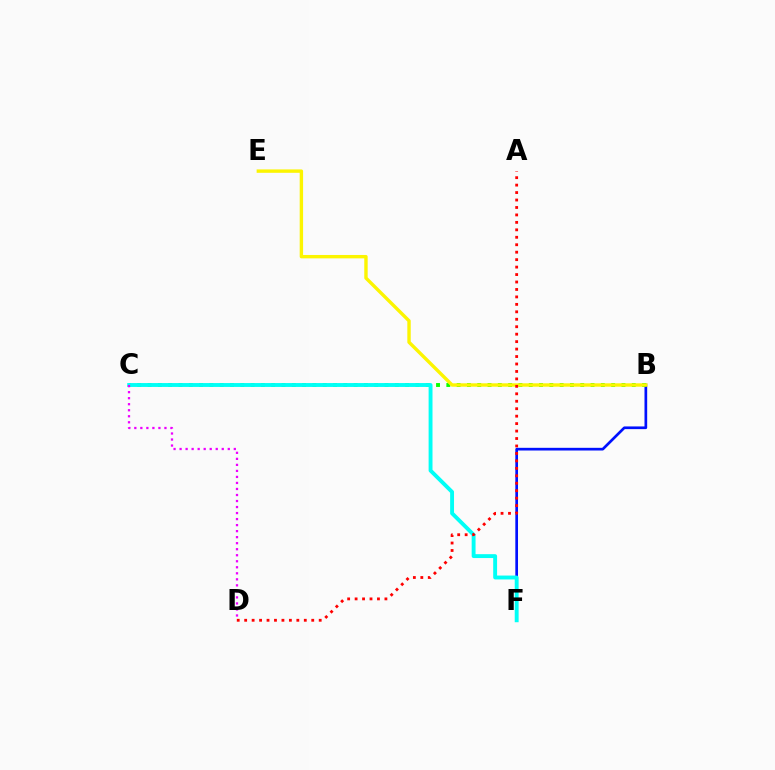{('B', 'F'): [{'color': '#0010ff', 'line_style': 'solid', 'thickness': 1.94}], ('B', 'C'): [{'color': '#08ff00', 'line_style': 'dotted', 'thickness': 2.8}], ('C', 'F'): [{'color': '#00fff6', 'line_style': 'solid', 'thickness': 2.8}], ('B', 'E'): [{'color': '#fcf500', 'line_style': 'solid', 'thickness': 2.44}], ('A', 'D'): [{'color': '#ff0000', 'line_style': 'dotted', 'thickness': 2.03}], ('C', 'D'): [{'color': '#ee00ff', 'line_style': 'dotted', 'thickness': 1.64}]}